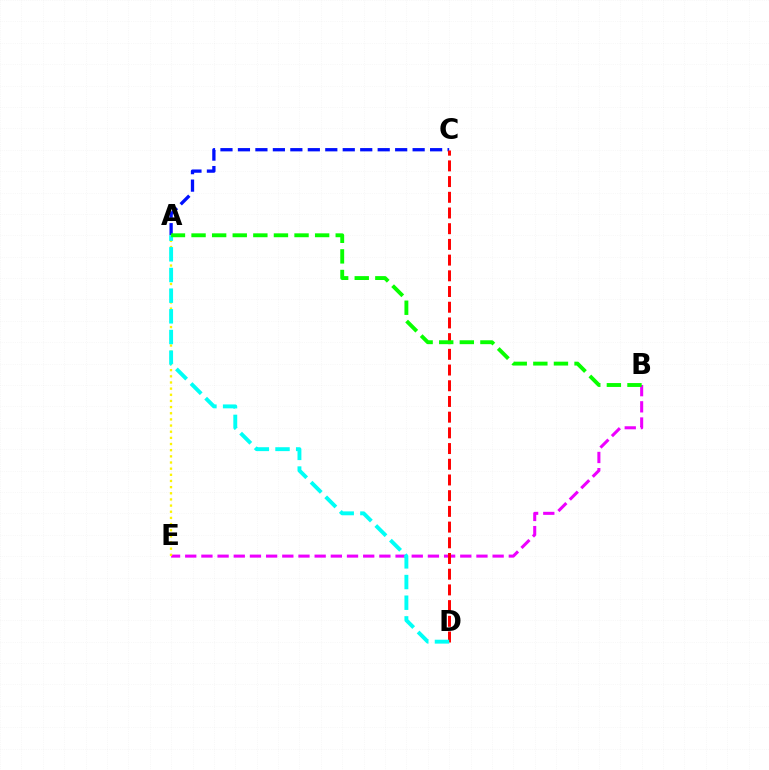{('B', 'E'): [{'color': '#ee00ff', 'line_style': 'dashed', 'thickness': 2.2}], ('A', 'C'): [{'color': '#0010ff', 'line_style': 'dashed', 'thickness': 2.37}], ('A', 'E'): [{'color': '#fcf500', 'line_style': 'dotted', 'thickness': 1.67}], ('C', 'D'): [{'color': '#ff0000', 'line_style': 'dashed', 'thickness': 2.13}], ('A', 'D'): [{'color': '#00fff6', 'line_style': 'dashed', 'thickness': 2.81}], ('A', 'B'): [{'color': '#08ff00', 'line_style': 'dashed', 'thickness': 2.8}]}